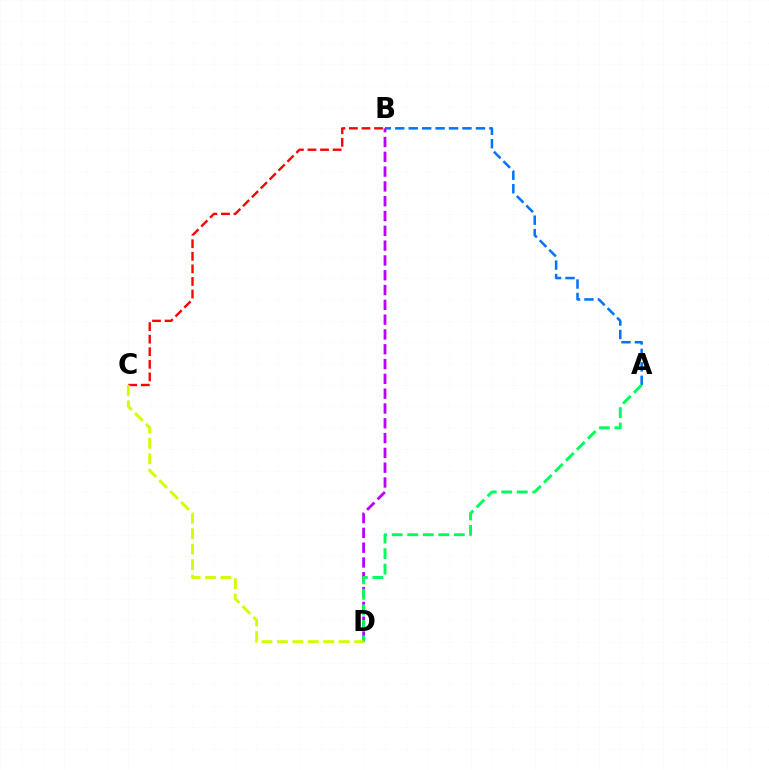{('A', 'B'): [{'color': '#0074ff', 'line_style': 'dashed', 'thickness': 1.83}], ('B', 'D'): [{'color': '#b900ff', 'line_style': 'dashed', 'thickness': 2.01}], ('B', 'C'): [{'color': '#ff0000', 'line_style': 'dashed', 'thickness': 1.71}], ('A', 'D'): [{'color': '#00ff5c', 'line_style': 'dashed', 'thickness': 2.11}], ('C', 'D'): [{'color': '#d1ff00', 'line_style': 'dashed', 'thickness': 2.1}]}